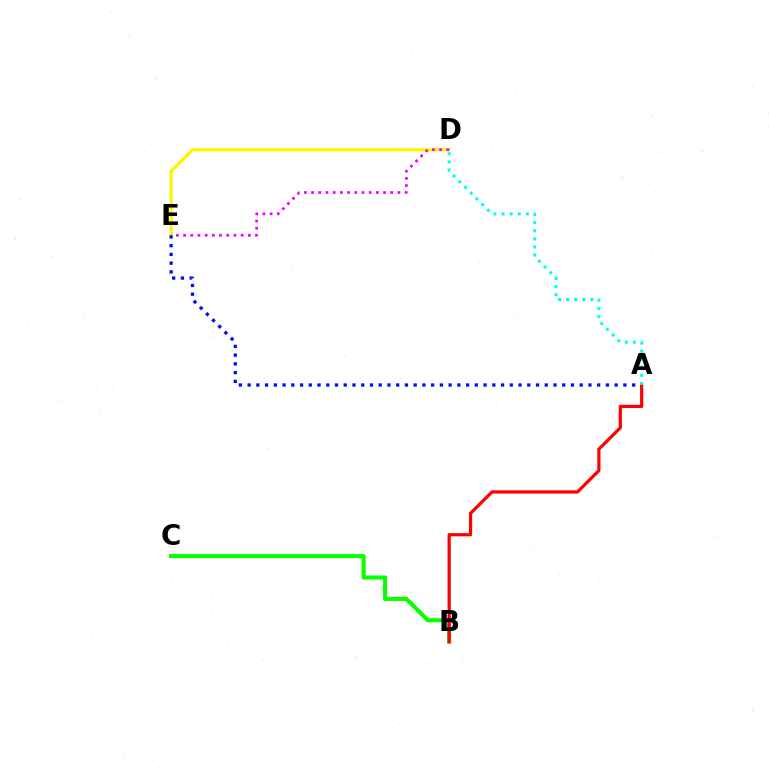{('D', 'E'): [{'color': '#fcf500', 'line_style': 'solid', 'thickness': 2.31}, {'color': '#ee00ff', 'line_style': 'dotted', 'thickness': 1.95}], ('B', 'C'): [{'color': '#08ff00', 'line_style': 'solid', 'thickness': 2.95}], ('A', 'E'): [{'color': '#0010ff', 'line_style': 'dotted', 'thickness': 2.37}], ('A', 'B'): [{'color': '#ff0000', 'line_style': 'solid', 'thickness': 2.31}], ('A', 'D'): [{'color': '#00fff6', 'line_style': 'dotted', 'thickness': 2.2}]}